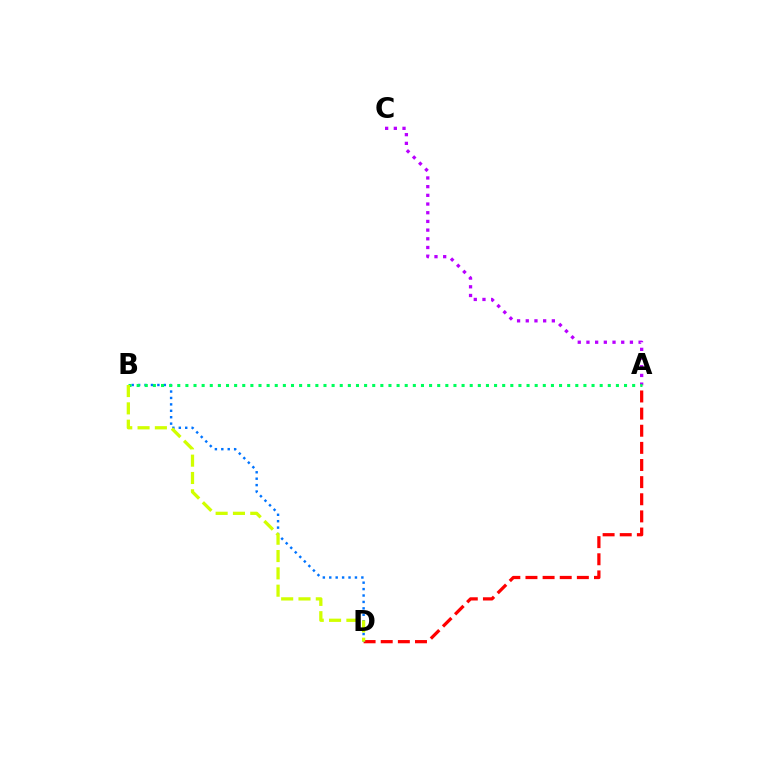{('A', 'D'): [{'color': '#ff0000', 'line_style': 'dashed', 'thickness': 2.33}], ('B', 'D'): [{'color': '#0074ff', 'line_style': 'dotted', 'thickness': 1.74}, {'color': '#d1ff00', 'line_style': 'dashed', 'thickness': 2.35}], ('A', 'C'): [{'color': '#b900ff', 'line_style': 'dotted', 'thickness': 2.36}], ('A', 'B'): [{'color': '#00ff5c', 'line_style': 'dotted', 'thickness': 2.21}]}